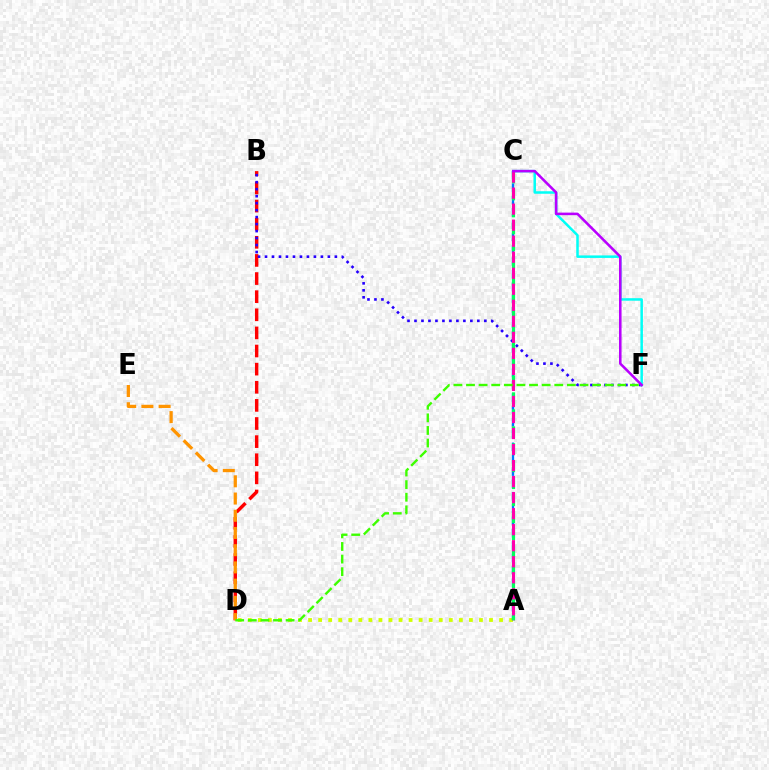{('A', 'D'): [{'color': '#d1ff00', 'line_style': 'dotted', 'thickness': 2.73}], ('B', 'D'): [{'color': '#ff0000', 'line_style': 'dashed', 'thickness': 2.46}], ('B', 'F'): [{'color': '#2500ff', 'line_style': 'dotted', 'thickness': 1.9}], ('D', 'E'): [{'color': '#ff9400', 'line_style': 'dashed', 'thickness': 2.34}], ('A', 'C'): [{'color': '#0074ff', 'line_style': 'dashed', 'thickness': 1.68}, {'color': '#00ff5c', 'line_style': 'dashed', 'thickness': 2.31}, {'color': '#ff00ac', 'line_style': 'dashed', 'thickness': 2.18}], ('C', 'F'): [{'color': '#00fff6', 'line_style': 'solid', 'thickness': 1.8}, {'color': '#b900ff', 'line_style': 'solid', 'thickness': 1.84}], ('D', 'F'): [{'color': '#3dff00', 'line_style': 'dashed', 'thickness': 1.71}]}